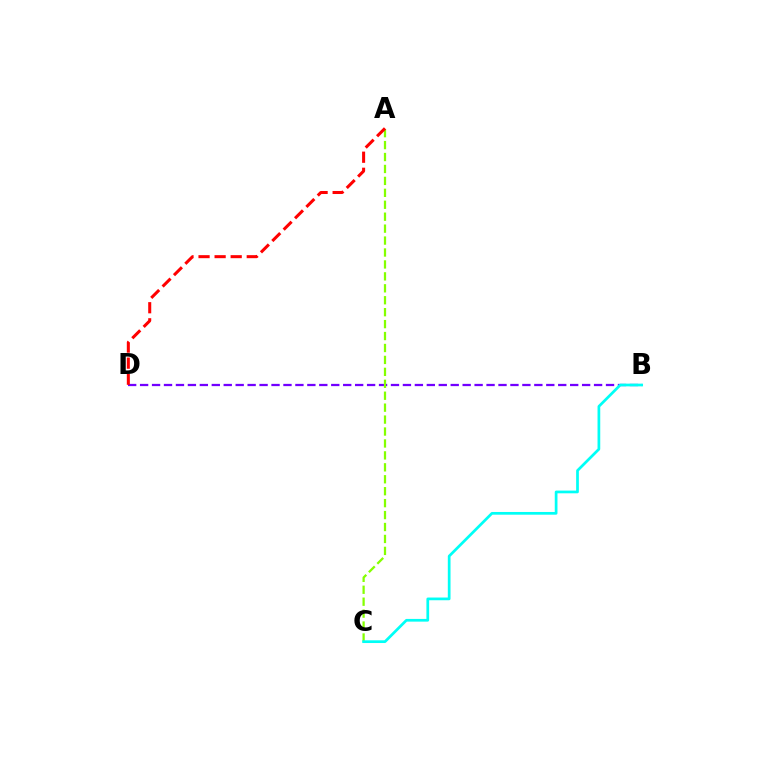{('B', 'D'): [{'color': '#7200ff', 'line_style': 'dashed', 'thickness': 1.62}], ('A', 'C'): [{'color': '#84ff00', 'line_style': 'dashed', 'thickness': 1.62}], ('B', 'C'): [{'color': '#00fff6', 'line_style': 'solid', 'thickness': 1.96}], ('A', 'D'): [{'color': '#ff0000', 'line_style': 'dashed', 'thickness': 2.18}]}